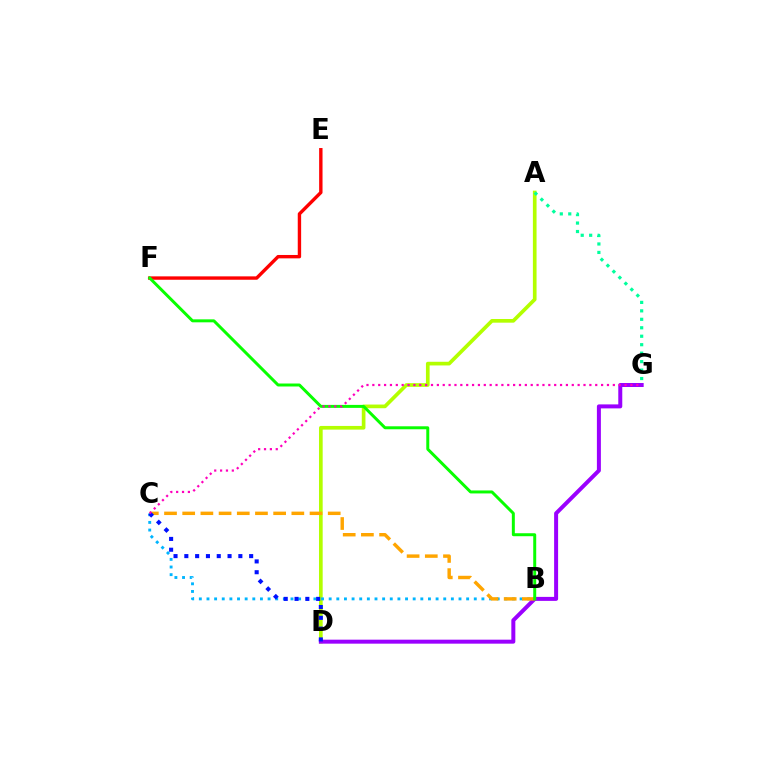{('A', 'D'): [{'color': '#b3ff00', 'line_style': 'solid', 'thickness': 2.65}], ('D', 'G'): [{'color': '#9b00ff', 'line_style': 'solid', 'thickness': 2.87}], ('E', 'F'): [{'color': '#ff0000', 'line_style': 'solid', 'thickness': 2.44}], ('B', 'C'): [{'color': '#00b5ff', 'line_style': 'dotted', 'thickness': 2.08}, {'color': '#ffa500', 'line_style': 'dashed', 'thickness': 2.47}], ('A', 'G'): [{'color': '#00ff9d', 'line_style': 'dotted', 'thickness': 2.3}], ('B', 'F'): [{'color': '#08ff00', 'line_style': 'solid', 'thickness': 2.14}], ('C', 'D'): [{'color': '#0010ff', 'line_style': 'dotted', 'thickness': 2.94}], ('C', 'G'): [{'color': '#ff00bd', 'line_style': 'dotted', 'thickness': 1.59}]}